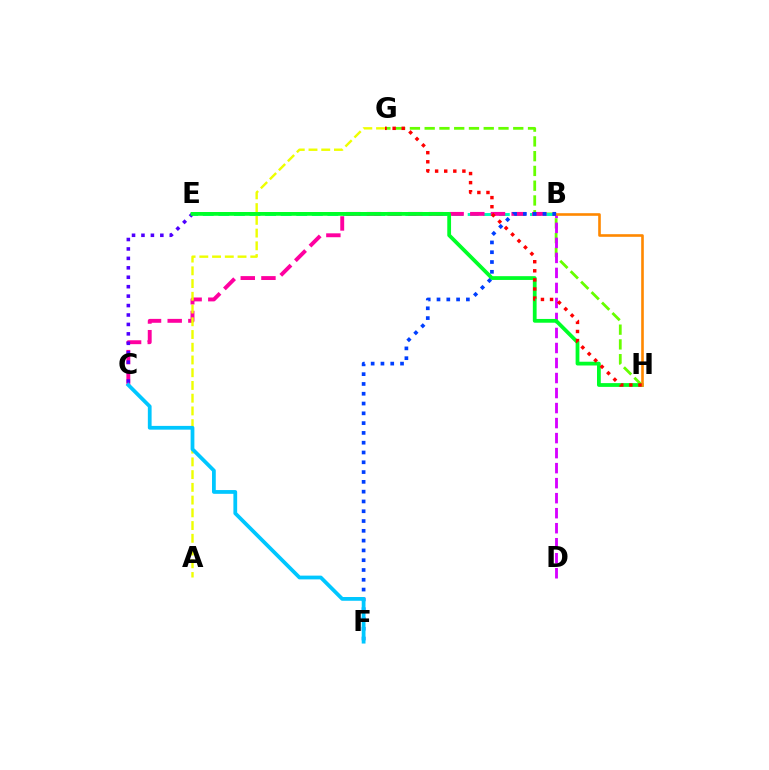{('G', 'H'): [{'color': '#66ff00', 'line_style': 'dashed', 'thickness': 2.01}, {'color': '#ff0000', 'line_style': 'dotted', 'thickness': 2.47}], ('B', 'E'): [{'color': '#00ffaf', 'line_style': 'dashed', 'thickness': 2.12}], ('B', 'C'): [{'color': '#ff00a0', 'line_style': 'dashed', 'thickness': 2.81}], ('B', 'D'): [{'color': '#d600ff', 'line_style': 'dashed', 'thickness': 2.04}], ('C', 'E'): [{'color': '#4f00ff', 'line_style': 'dotted', 'thickness': 2.56}], ('E', 'H'): [{'color': '#00ff27', 'line_style': 'solid', 'thickness': 2.72}], ('B', 'H'): [{'color': '#ff8800', 'line_style': 'solid', 'thickness': 1.89}], ('B', 'F'): [{'color': '#003fff', 'line_style': 'dotted', 'thickness': 2.66}], ('A', 'G'): [{'color': '#eeff00', 'line_style': 'dashed', 'thickness': 1.73}], ('C', 'F'): [{'color': '#00c7ff', 'line_style': 'solid', 'thickness': 2.71}]}